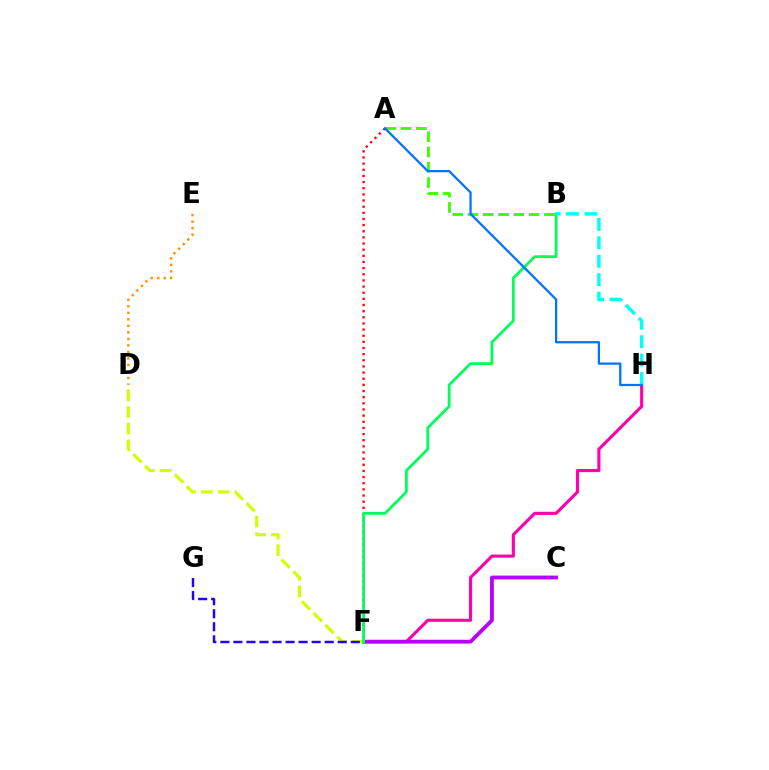{('F', 'H'): [{'color': '#ff00ac', 'line_style': 'solid', 'thickness': 2.25}], ('A', 'B'): [{'color': '#3dff00', 'line_style': 'dashed', 'thickness': 2.08}], ('D', 'E'): [{'color': '#ff9400', 'line_style': 'dotted', 'thickness': 1.77}], ('C', 'F'): [{'color': '#b900ff', 'line_style': 'solid', 'thickness': 2.75}], ('A', 'F'): [{'color': '#ff0000', 'line_style': 'dotted', 'thickness': 1.67}], ('D', 'F'): [{'color': '#d1ff00', 'line_style': 'dashed', 'thickness': 2.27}], ('F', 'G'): [{'color': '#2500ff', 'line_style': 'dashed', 'thickness': 1.77}], ('B', 'F'): [{'color': '#00ff5c', 'line_style': 'solid', 'thickness': 2.01}], ('B', 'H'): [{'color': '#00fff6', 'line_style': 'dashed', 'thickness': 2.51}], ('A', 'H'): [{'color': '#0074ff', 'line_style': 'solid', 'thickness': 1.63}]}